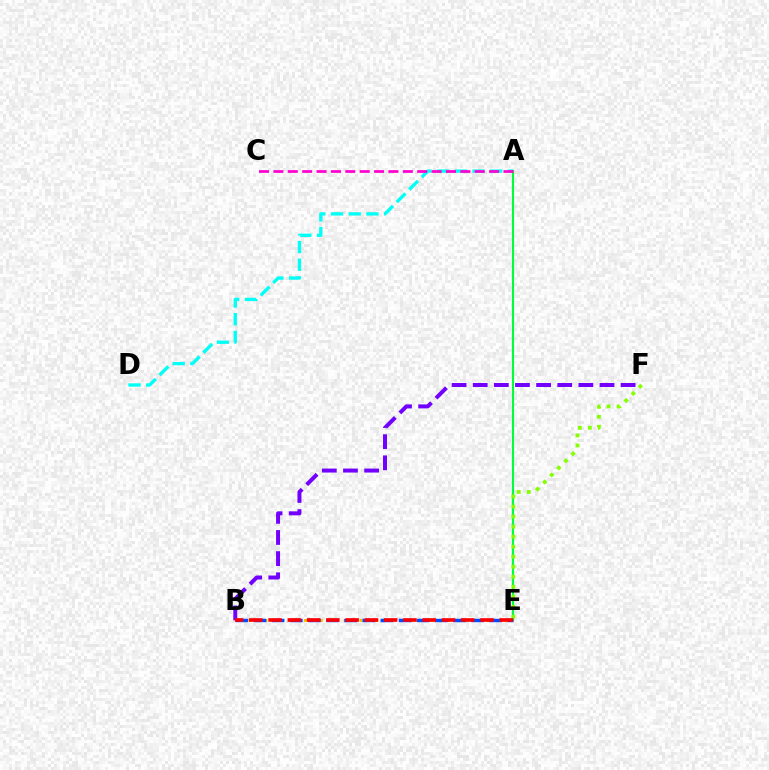{('B', 'E'): [{'color': '#ffbd00', 'line_style': 'dotted', 'thickness': 2.16}, {'color': '#004bff', 'line_style': 'dashed', 'thickness': 2.46}, {'color': '#ff0000', 'line_style': 'dashed', 'thickness': 2.62}], ('A', 'D'): [{'color': '#00fff6', 'line_style': 'dashed', 'thickness': 2.4}], ('B', 'F'): [{'color': '#7200ff', 'line_style': 'dashed', 'thickness': 2.87}], ('A', 'E'): [{'color': '#00ff39', 'line_style': 'solid', 'thickness': 1.54}], ('E', 'F'): [{'color': '#84ff00', 'line_style': 'dotted', 'thickness': 2.72}], ('A', 'C'): [{'color': '#ff00cf', 'line_style': 'dashed', 'thickness': 1.95}]}